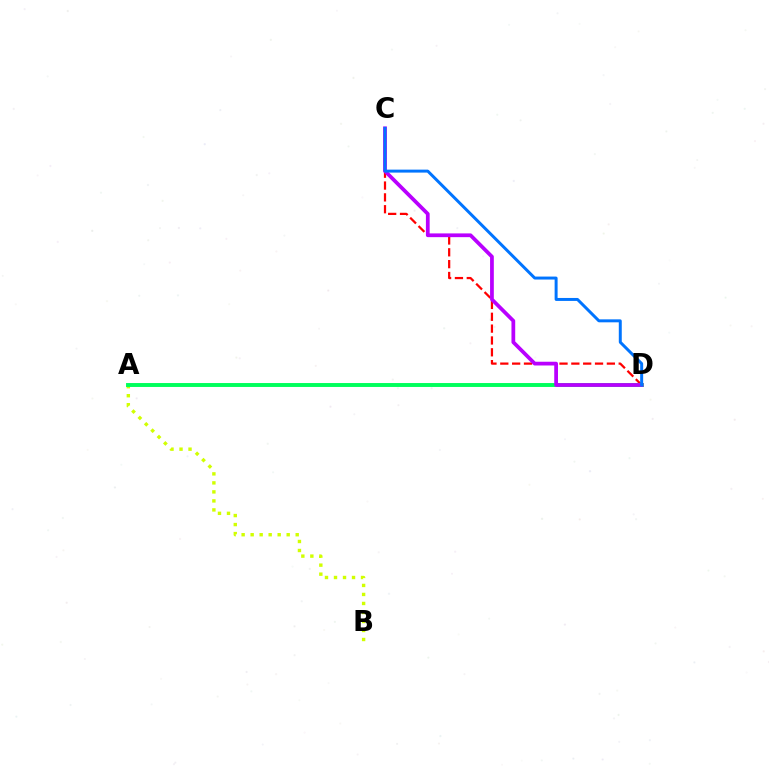{('A', 'B'): [{'color': '#d1ff00', 'line_style': 'dotted', 'thickness': 2.45}], ('C', 'D'): [{'color': '#ff0000', 'line_style': 'dashed', 'thickness': 1.61}, {'color': '#b900ff', 'line_style': 'solid', 'thickness': 2.7}, {'color': '#0074ff', 'line_style': 'solid', 'thickness': 2.14}], ('A', 'D'): [{'color': '#00ff5c', 'line_style': 'solid', 'thickness': 2.82}]}